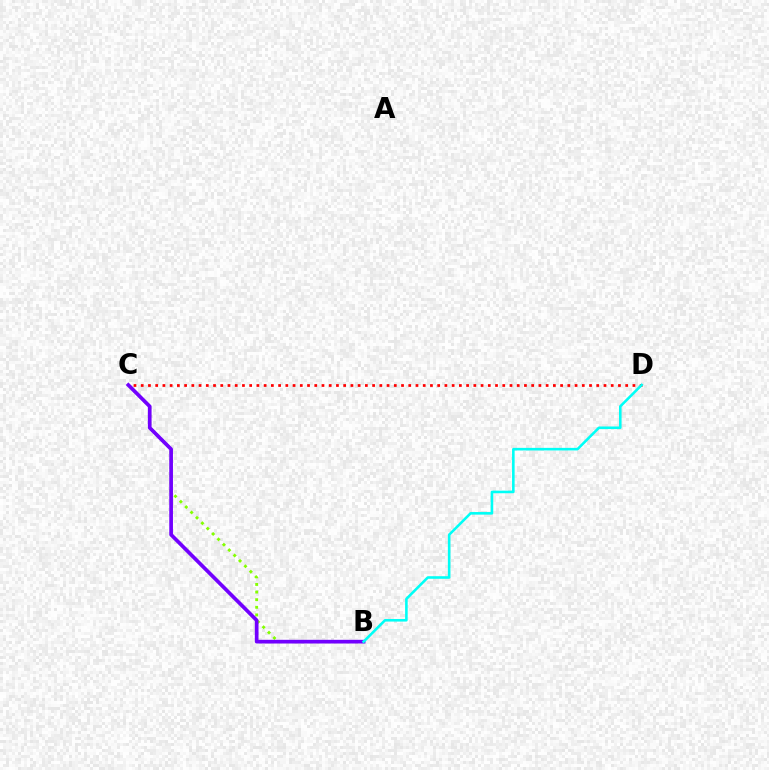{('C', 'D'): [{'color': '#ff0000', 'line_style': 'dotted', 'thickness': 1.96}], ('B', 'C'): [{'color': '#84ff00', 'line_style': 'dotted', 'thickness': 2.07}, {'color': '#7200ff', 'line_style': 'solid', 'thickness': 2.66}], ('B', 'D'): [{'color': '#00fff6', 'line_style': 'solid', 'thickness': 1.87}]}